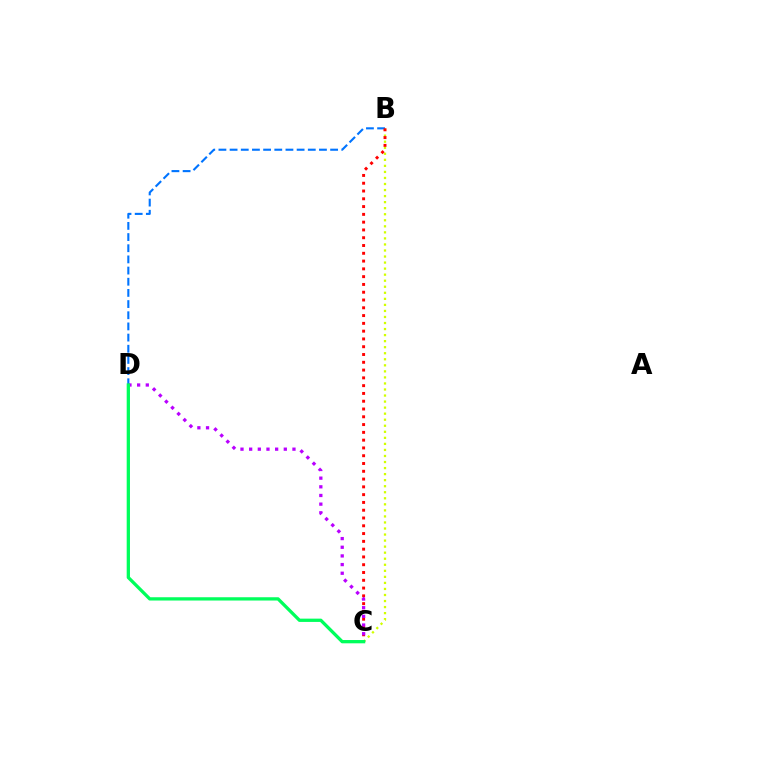{('B', 'C'): [{'color': '#d1ff00', 'line_style': 'dotted', 'thickness': 1.64}, {'color': '#ff0000', 'line_style': 'dotted', 'thickness': 2.12}], ('B', 'D'): [{'color': '#0074ff', 'line_style': 'dashed', 'thickness': 1.52}], ('C', 'D'): [{'color': '#b900ff', 'line_style': 'dotted', 'thickness': 2.35}, {'color': '#00ff5c', 'line_style': 'solid', 'thickness': 2.37}]}